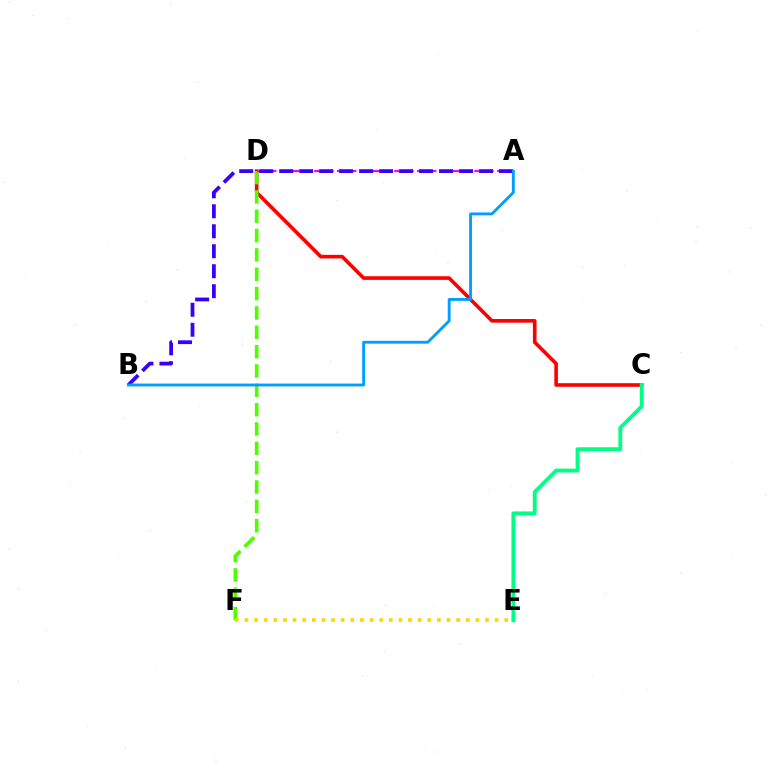{('C', 'D'): [{'color': '#ff0000', 'line_style': 'solid', 'thickness': 2.61}], ('D', 'F'): [{'color': '#4fff00', 'line_style': 'dashed', 'thickness': 2.63}], ('A', 'D'): [{'color': '#ff00ed', 'line_style': 'dashed', 'thickness': 1.55}], ('A', 'B'): [{'color': '#3700ff', 'line_style': 'dashed', 'thickness': 2.71}, {'color': '#009eff', 'line_style': 'solid', 'thickness': 2.05}], ('E', 'F'): [{'color': '#ffd500', 'line_style': 'dotted', 'thickness': 2.61}], ('C', 'E'): [{'color': '#00ff86', 'line_style': 'solid', 'thickness': 2.76}]}